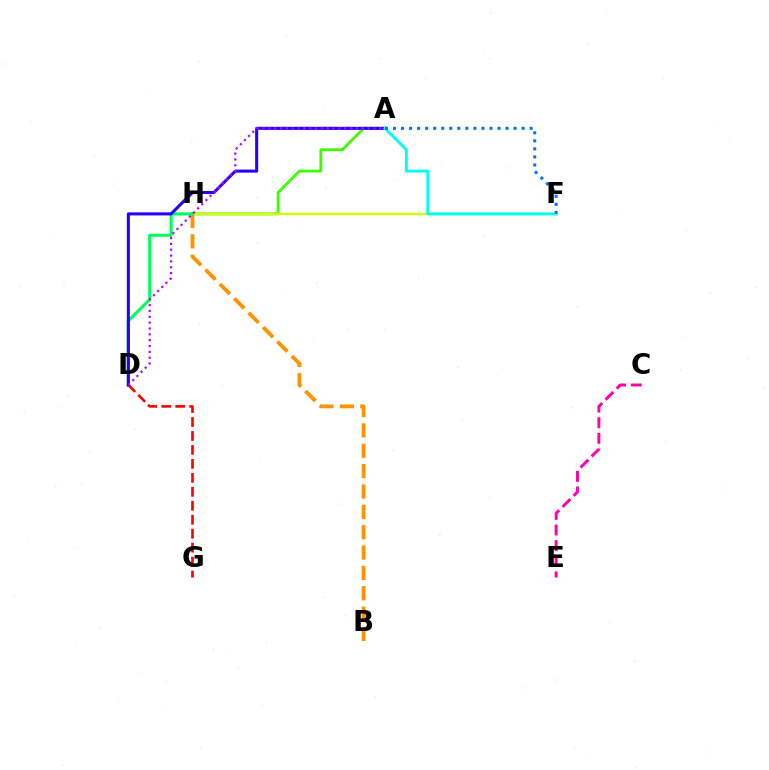{('A', 'H'): [{'color': '#3dff00', 'line_style': 'solid', 'thickness': 2.02}], ('D', 'G'): [{'color': '#ff0000', 'line_style': 'dashed', 'thickness': 1.9}], ('C', 'E'): [{'color': '#ff00ac', 'line_style': 'dashed', 'thickness': 2.12}], ('F', 'H'): [{'color': '#d1ff00', 'line_style': 'solid', 'thickness': 1.68}], ('B', 'H'): [{'color': '#ff9400', 'line_style': 'dashed', 'thickness': 2.77}], ('D', 'H'): [{'color': '#00ff5c', 'line_style': 'solid', 'thickness': 2.23}], ('A', 'D'): [{'color': '#2500ff', 'line_style': 'solid', 'thickness': 2.2}, {'color': '#b900ff', 'line_style': 'dotted', 'thickness': 1.59}], ('A', 'F'): [{'color': '#00fff6', 'line_style': 'solid', 'thickness': 2.11}, {'color': '#0074ff', 'line_style': 'dotted', 'thickness': 2.18}]}